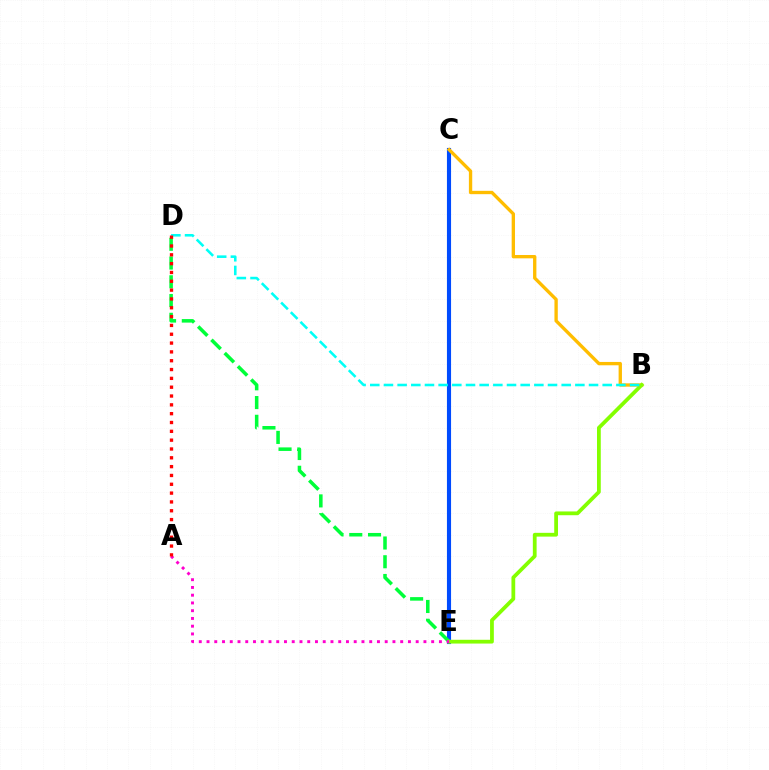{('C', 'E'): [{'color': '#7200ff', 'line_style': 'dashed', 'thickness': 1.68}, {'color': '#004bff', 'line_style': 'solid', 'thickness': 2.97}], ('B', 'C'): [{'color': '#ffbd00', 'line_style': 'solid', 'thickness': 2.4}], ('D', 'E'): [{'color': '#00ff39', 'line_style': 'dashed', 'thickness': 2.55}], ('B', 'E'): [{'color': '#84ff00', 'line_style': 'solid', 'thickness': 2.72}], ('A', 'E'): [{'color': '#ff00cf', 'line_style': 'dotted', 'thickness': 2.1}], ('B', 'D'): [{'color': '#00fff6', 'line_style': 'dashed', 'thickness': 1.86}], ('A', 'D'): [{'color': '#ff0000', 'line_style': 'dotted', 'thickness': 2.4}]}